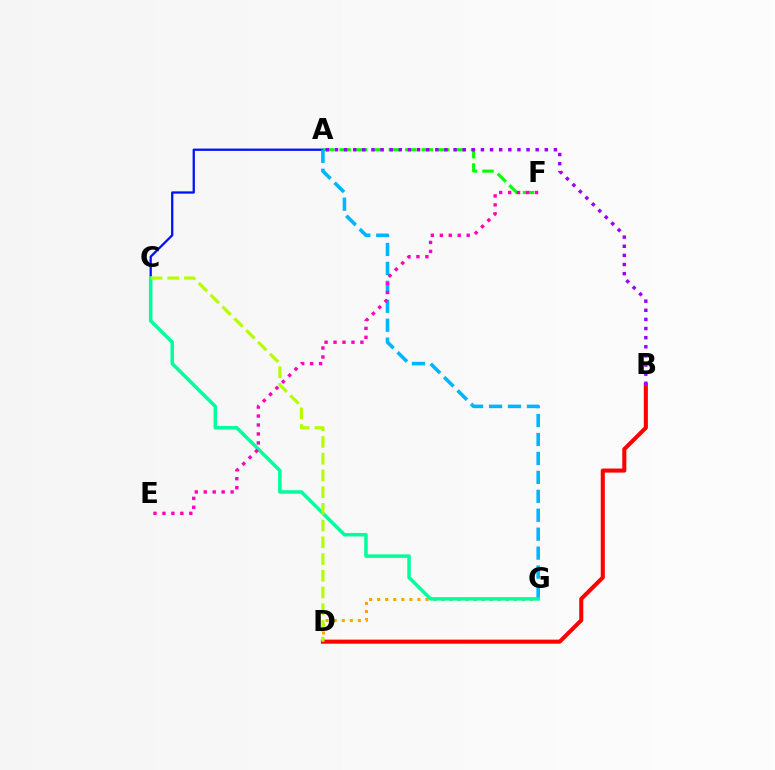{('A', 'C'): [{'color': '#0010ff', 'line_style': 'solid', 'thickness': 1.64}], ('D', 'G'): [{'color': '#ffa500', 'line_style': 'dotted', 'thickness': 2.19}], ('A', 'F'): [{'color': '#08ff00', 'line_style': 'dashed', 'thickness': 2.23}], ('B', 'D'): [{'color': '#ff0000', 'line_style': 'solid', 'thickness': 2.93}], ('C', 'G'): [{'color': '#00ff9d', 'line_style': 'solid', 'thickness': 2.54}], ('A', 'G'): [{'color': '#00b5ff', 'line_style': 'dashed', 'thickness': 2.57}], ('A', 'B'): [{'color': '#9b00ff', 'line_style': 'dotted', 'thickness': 2.48}], ('E', 'F'): [{'color': '#ff00bd', 'line_style': 'dotted', 'thickness': 2.43}], ('C', 'D'): [{'color': '#b3ff00', 'line_style': 'dashed', 'thickness': 2.27}]}